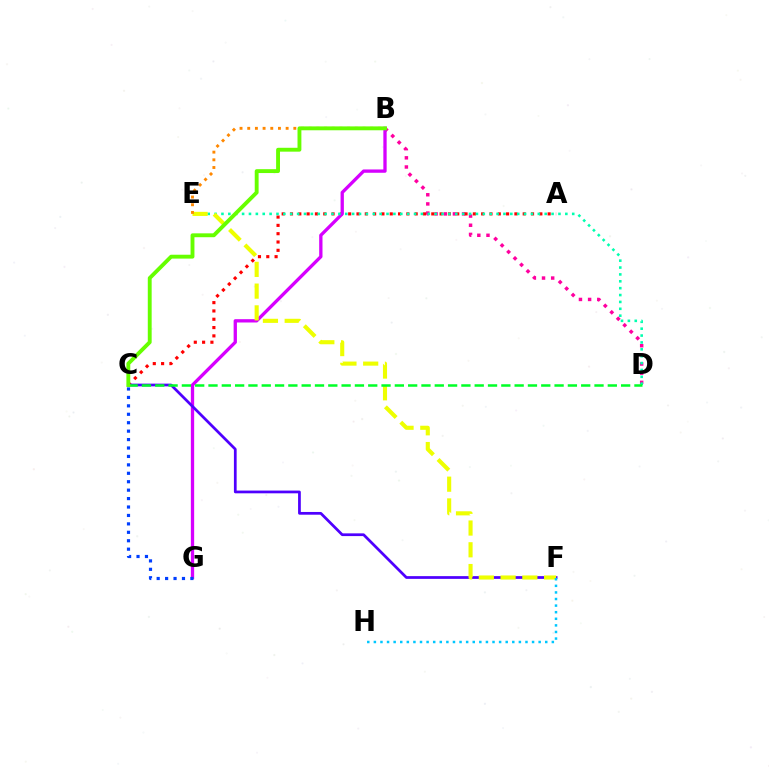{('B', 'D'): [{'color': '#ff00a0', 'line_style': 'dotted', 'thickness': 2.49}], ('A', 'C'): [{'color': '#ff0000', 'line_style': 'dotted', 'thickness': 2.26}], ('B', 'G'): [{'color': '#d600ff', 'line_style': 'solid', 'thickness': 2.38}], ('C', 'F'): [{'color': '#4f00ff', 'line_style': 'solid', 'thickness': 1.97}], ('D', 'E'): [{'color': '#00ffaf', 'line_style': 'dotted', 'thickness': 1.87}], ('C', 'G'): [{'color': '#003fff', 'line_style': 'dotted', 'thickness': 2.29}], ('E', 'F'): [{'color': '#eeff00', 'line_style': 'dashed', 'thickness': 2.95}], ('C', 'D'): [{'color': '#00ff27', 'line_style': 'dashed', 'thickness': 1.81}], ('B', 'E'): [{'color': '#ff8800', 'line_style': 'dotted', 'thickness': 2.09}], ('F', 'H'): [{'color': '#00c7ff', 'line_style': 'dotted', 'thickness': 1.79}], ('B', 'C'): [{'color': '#66ff00', 'line_style': 'solid', 'thickness': 2.79}]}